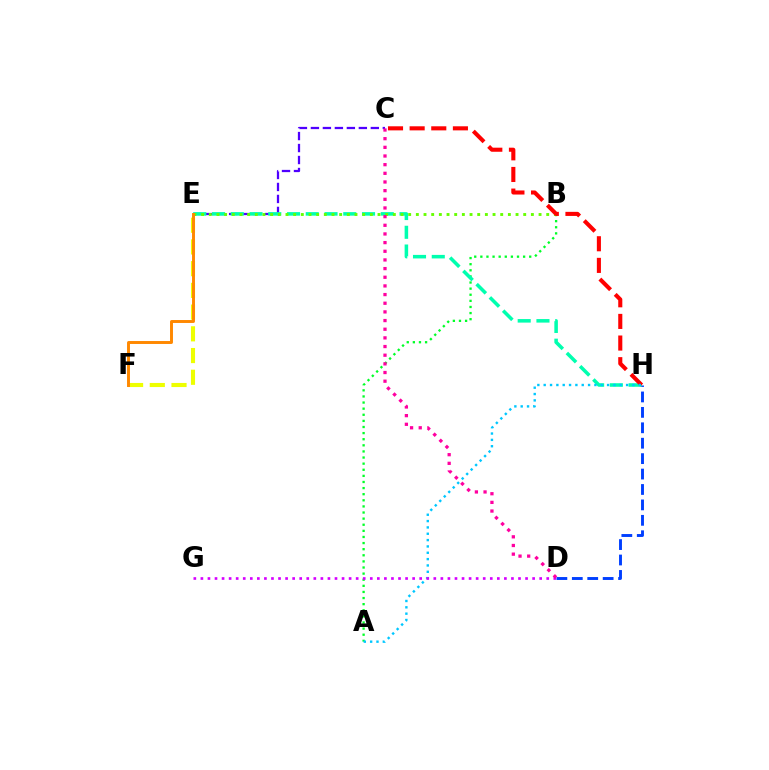{('A', 'B'): [{'color': '#00ff27', 'line_style': 'dotted', 'thickness': 1.66}], ('C', 'E'): [{'color': '#4f00ff', 'line_style': 'dashed', 'thickness': 1.63}], ('D', 'H'): [{'color': '#003fff', 'line_style': 'dashed', 'thickness': 2.1}], ('E', 'H'): [{'color': '#00ffaf', 'line_style': 'dashed', 'thickness': 2.55}], ('B', 'E'): [{'color': '#66ff00', 'line_style': 'dotted', 'thickness': 2.08}], ('E', 'F'): [{'color': '#eeff00', 'line_style': 'dashed', 'thickness': 2.95}, {'color': '#ff8800', 'line_style': 'solid', 'thickness': 2.11}], ('C', 'H'): [{'color': '#ff0000', 'line_style': 'dashed', 'thickness': 2.94}], ('A', 'H'): [{'color': '#00c7ff', 'line_style': 'dotted', 'thickness': 1.72}], ('D', 'G'): [{'color': '#d600ff', 'line_style': 'dotted', 'thickness': 1.92}], ('C', 'D'): [{'color': '#ff00a0', 'line_style': 'dotted', 'thickness': 2.35}]}